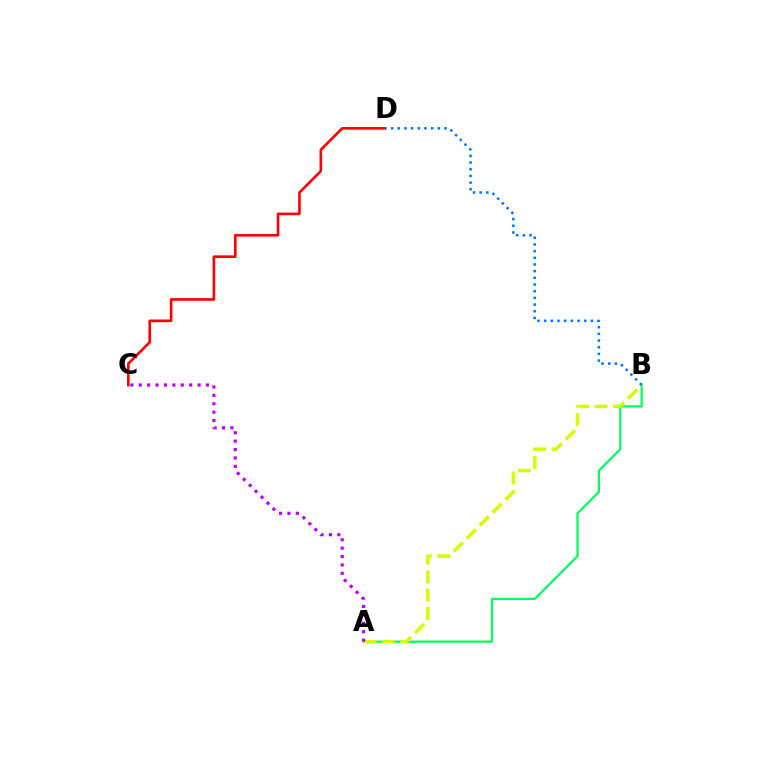{('A', 'B'): [{'color': '#00ff5c', 'line_style': 'solid', 'thickness': 1.61}, {'color': '#d1ff00', 'line_style': 'dashed', 'thickness': 2.49}], ('C', 'D'): [{'color': '#ff0000', 'line_style': 'solid', 'thickness': 1.9}], ('B', 'D'): [{'color': '#0074ff', 'line_style': 'dotted', 'thickness': 1.81}], ('A', 'C'): [{'color': '#b900ff', 'line_style': 'dotted', 'thickness': 2.28}]}